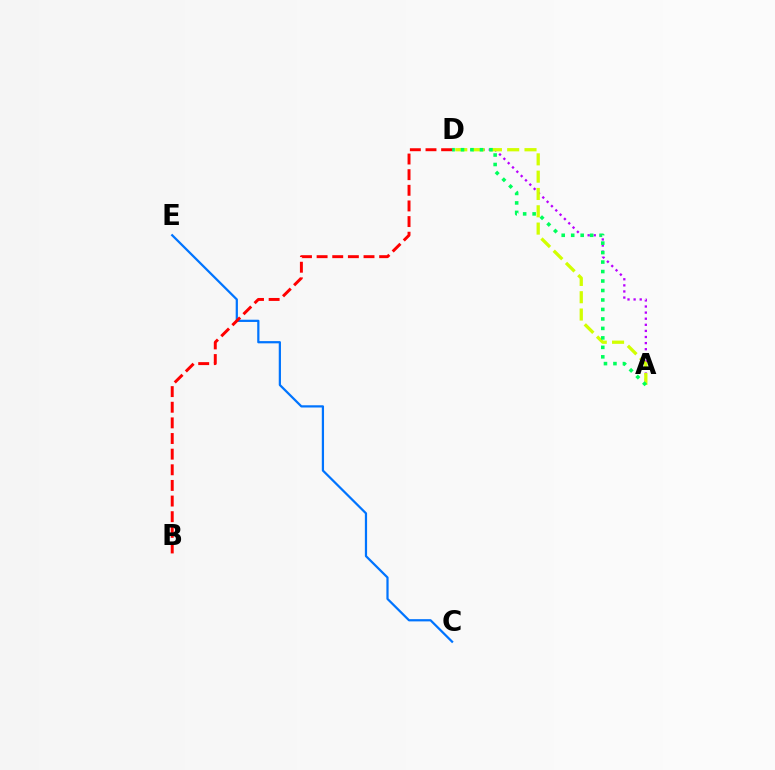{('A', 'D'): [{'color': '#b900ff', 'line_style': 'dotted', 'thickness': 1.66}, {'color': '#d1ff00', 'line_style': 'dashed', 'thickness': 2.35}, {'color': '#00ff5c', 'line_style': 'dotted', 'thickness': 2.57}], ('C', 'E'): [{'color': '#0074ff', 'line_style': 'solid', 'thickness': 1.6}], ('B', 'D'): [{'color': '#ff0000', 'line_style': 'dashed', 'thickness': 2.12}]}